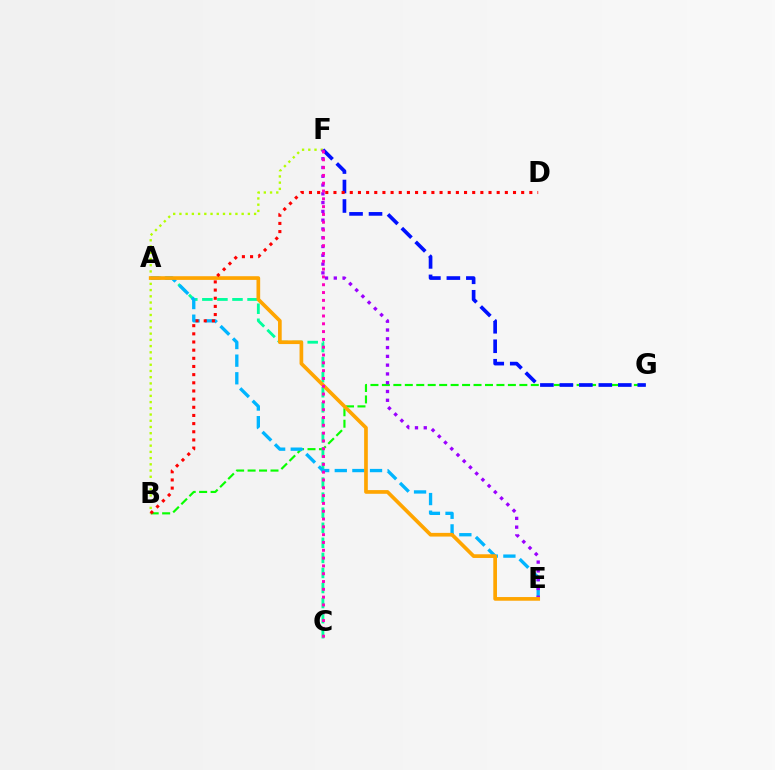{('B', 'F'): [{'color': '#b3ff00', 'line_style': 'dotted', 'thickness': 1.69}], ('B', 'G'): [{'color': '#08ff00', 'line_style': 'dashed', 'thickness': 1.56}], ('F', 'G'): [{'color': '#0010ff', 'line_style': 'dashed', 'thickness': 2.65}], ('A', 'C'): [{'color': '#00ff9d', 'line_style': 'dashed', 'thickness': 2.05}], ('A', 'E'): [{'color': '#00b5ff', 'line_style': 'dashed', 'thickness': 2.39}, {'color': '#ffa500', 'line_style': 'solid', 'thickness': 2.65}], ('E', 'F'): [{'color': '#9b00ff', 'line_style': 'dotted', 'thickness': 2.39}], ('C', 'F'): [{'color': '#ff00bd', 'line_style': 'dotted', 'thickness': 2.12}], ('B', 'D'): [{'color': '#ff0000', 'line_style': 'dotted', 'thickness': 2.22}]}